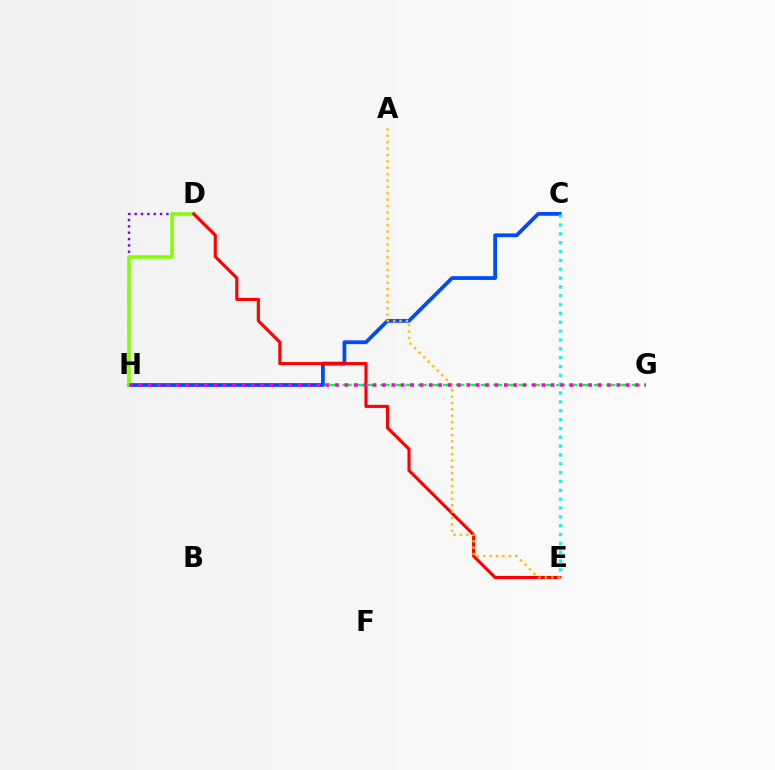{('G', 'H'): [{'color': '#00ff39', 'line_style': 'dashed', 'thickness': 1.71}, {'color': '#ff00cf', 'line_style': 'dotted', 'thickness': 2.55}], ('C', 'H'): [{'color': '#004bff', 'line_style': 'solid', 'thickness': 2.72}], ('D', 'H'): [{'color': '#7200ff', 'line_style': 'dotted', 'thickness': 1.72}, {'color': '#84ff00', 'line_style': 'solid', 'thickness': 2.52}], ('D', 'E'): [{'color': '#ff0000', 'line_style': 'solid', 'thickness': 2.24}], ('A', 'E'): [{'color': '#ffbd00', 'line_style': 'dotted', 'thickness': 1.74}], ('C', 'E'): [{'color': '#00fff6', 'line_style': 'dotted', 'thickness': 2.4}]}